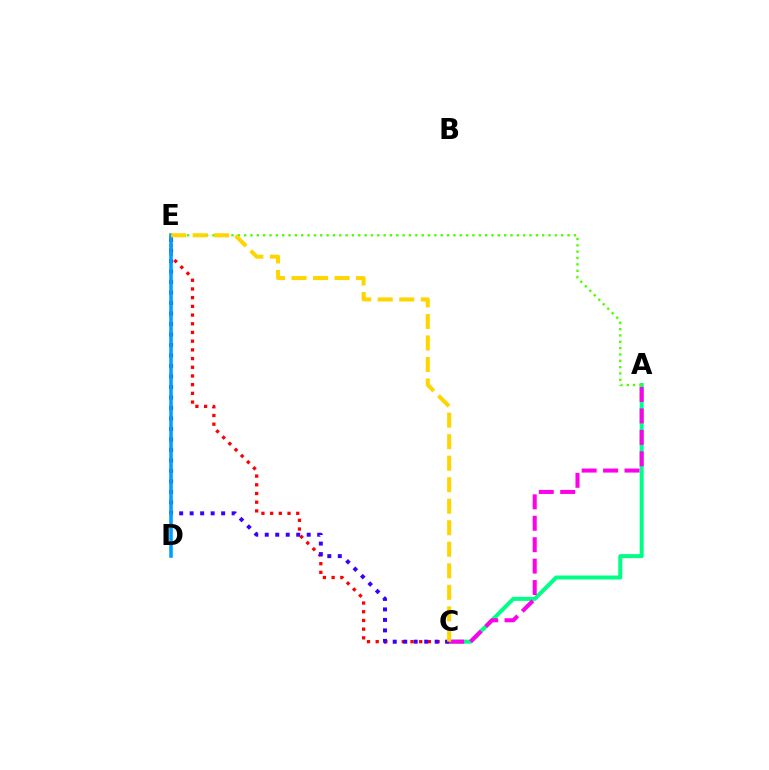{('A', 'C'): [{'color': '#00ff86', 'line_style': 'solid', 'thickness': 2.88}, {'color': '#ff00ed', 'line_style': 'dashed', 'thickness': 2.91}], ('C', 'E'): [{'color': '#ff0000', 'line_style': 'dotted', 'thickness': 2.36}, {'color': '#3700ff', 'line_style': 'dotted', 'thickness': 2.85}, {'color': '#ffd500', 'line_style': 'dashed', 'thickness': 2.92}], ('A', 'E'): [{'color': '#4fff00', 'line_style': 'dotted', 'thickness': 1.72}], ('D', 'E'): [{'color': '#009eff', 'line_style': 'solid', 'thickness': 2.56}]}